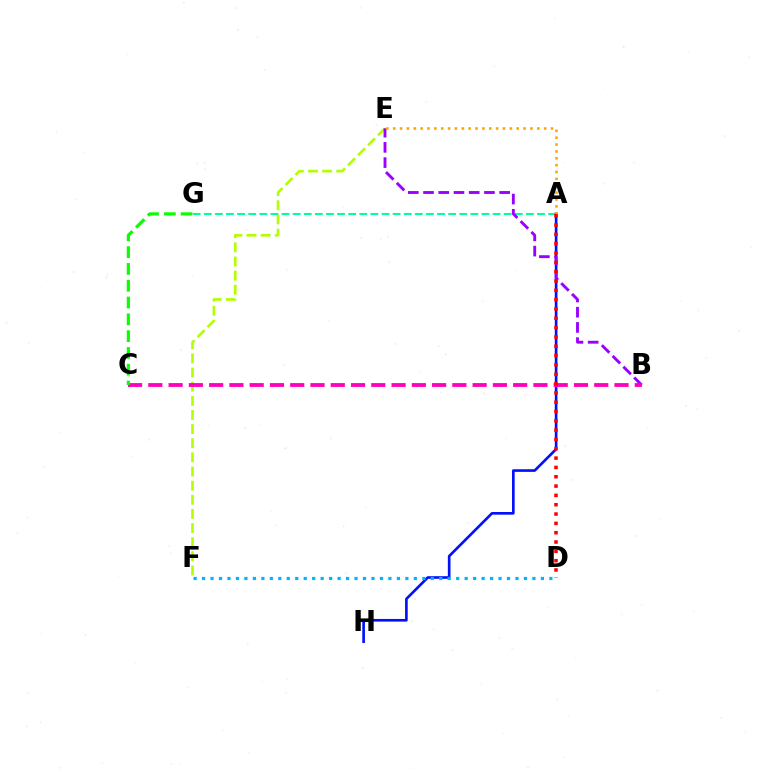{('E', 'F'): [{'color': '#b3ff00', 'line_style': 'dashed', 'thickness': 1.92}], ('A', 'G'): [{'color': '#00ff9d', 'line_style': 'dashed', 'thickness': 1.51}], ('A', 'H'): [{'color': '#0010ff', 'line_style': 'solid', 'thickness': 1.9}], ('B', 'E'): [{'color': '#9b00ff', 'line_style': 'dashed', 'thickness': 2.07}], ('A', 'E'): [{'color': '#ffa500', 'line_style': 'dotted', 'thickness': 1.86}], ('D', 'F'): [{'color': '#00b5ff', 'line_style': 'dotted', 'thickness': 2.3}], ('B', 'C'): [{'color': '#ff00bd', 'line_style': 'dashed', 'thickness': 2.75}], ('C', 'G'): [{'color': '#08ff00', 'line_style': 'dashed', 'thickness': 2.28}], ('A', 'D'): [{'color': '#ff0000', 'line_style': 'dotted', 'thickness': 2.53}]}